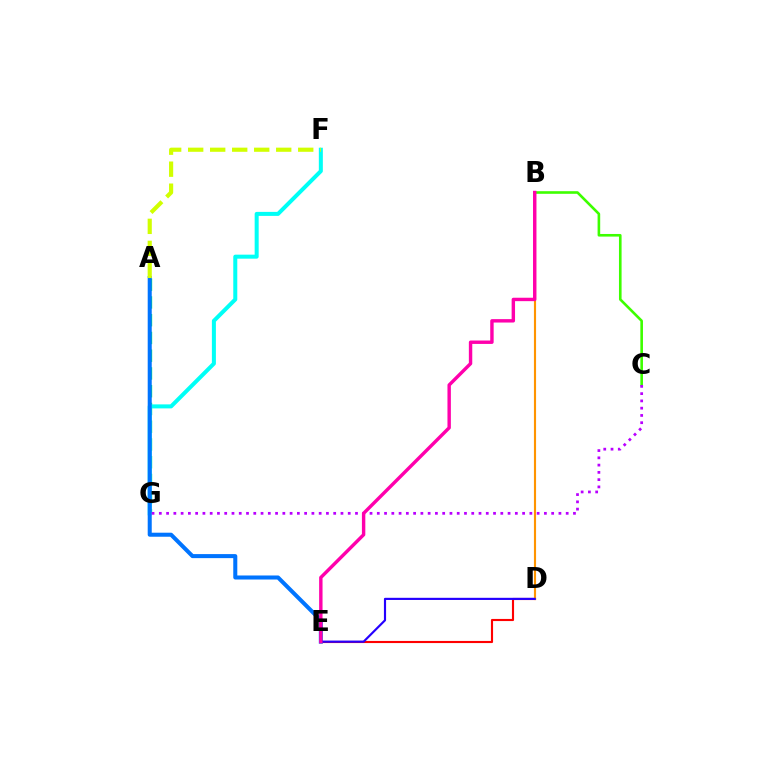{('B', 'C'): [{'color': '#3dff00', 'line_style': 'solid', 'thickness': 1.88}], ('A', 'G'): [{'color': '#00ff5c', 'line_style': 'dashed', 'thickness': 2.41}], ('D', 'E'): [{'color': '#ff0000', 'line_style': 'solid', 'thickness': 1.53}, {'color': '#2500ff', 'line_style': 'solid', 'thickness': 1.55}], ('F', 'G'): [{'color': '#00fff6', 'line_style': 'solid', 'thickness': 2.89}], ('A', 'E'): [{'color': '#0074ff', 'line_style': 'solid', 'thickness': 2.91}], ('B', 'D'): [{'color': '#ff9400', 'line_style': 'solid', 'thickness': 1.54}], ('A', 'F'): [{'color': '#d1ff00', 'line_style': 'dashed', 'thickness': 2.99}], ('C', 'G'): [{'color': '#b900ff', 'line_style': 'dotted', 'thickness': 1.97}], ('B', 'E'): [{'color': '#ff00ac', 'line_style': 'solid', 'thickness': 2.46}]}